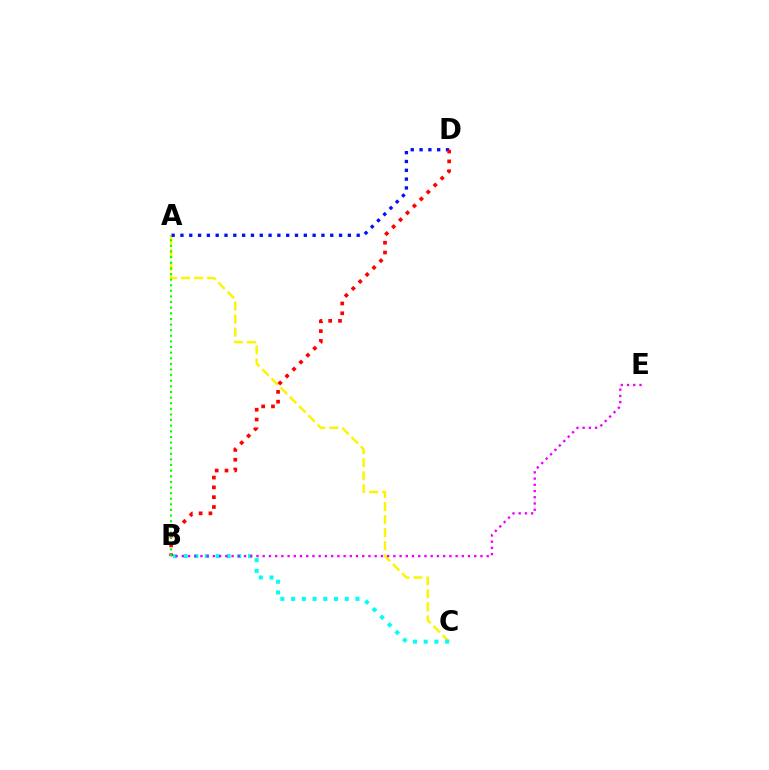{('A', 'C'): [{'color': '#fcf500', 'line_style': 'dashed', 'thickness': 1.77}], ('A', 'D'): [{'color': '#0010ff', 'line_style': 'dotted', 'thickness': 2.39}], ('B', 'C'): [{'color': '#00fff6', 'line_style': 'dotted', 'thickness': 2.92}], ('B', 'E'): [{'color': '#ee00ff', 'line_style': 'dotted', 'thickness': 1.69}], ('B', 'D'): [{'color': '#ff0000', 'line_style': 'dotted', 'thickness': 2.67}], ('A', 'B'): [{'color': '#08ff00', 'line_style': 'dotted', 'thickness': 1.53}]}